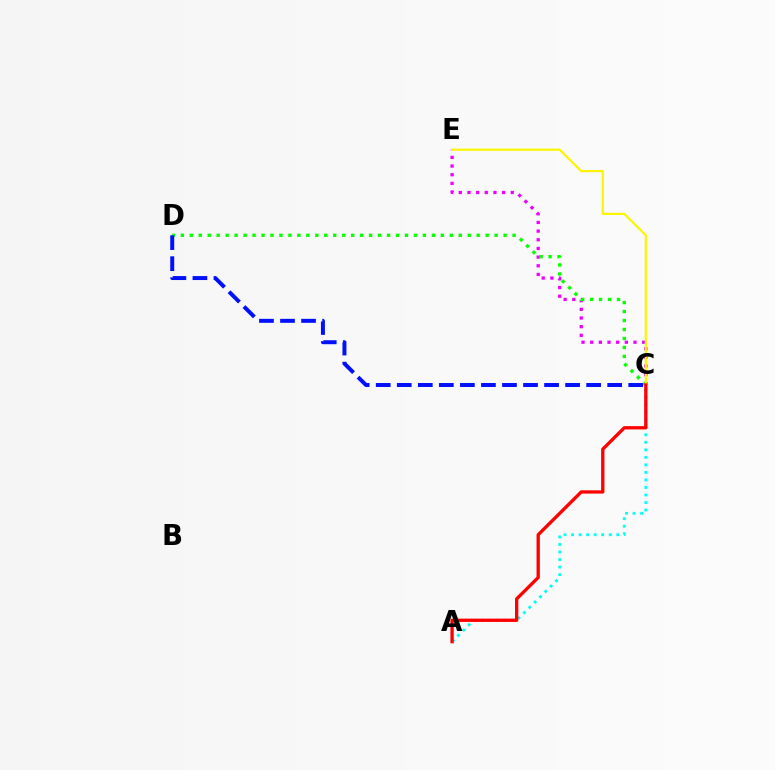{('C', 'E'): [{'color': '#ee00ff', 'line_style': 'dotted', 'thickness': 2.35}, {'color': '#fcf500', 'line_style': 'solid', 'thickness': 1.59}], ('C', 'D'): [{'color': '#08ff00', 'line_style': 'dotted', 'thickness': 2.44}, {'color': '#0010ff', 'line_style': 'dashed', 'thickness': 2.86}], ('A', 'C'): [{'color': '#00fff6', 'line_style': 'dotted', 'thickness': 2.05}, {'color': '#ff0000', 'line_style': 'solid', 'thickness': 2.38}]}